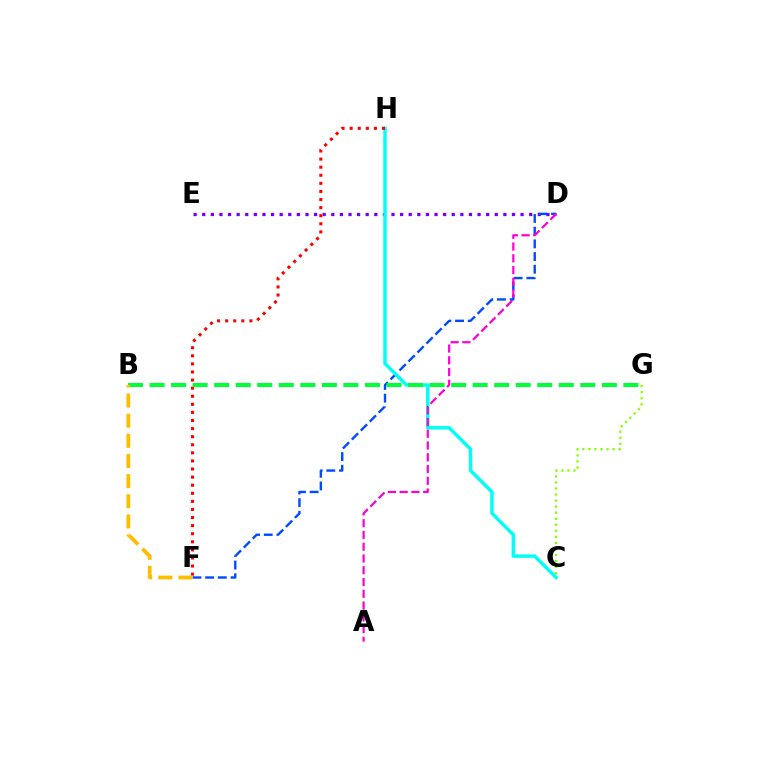{('D', 'E'): [{'color': '#7200ff', 'line_style': 'dotted', 'thickness': 2.34}], ('D', 'F'): [{'color': '#004bff', 'line_style': 'dashed', 'thickness': 1.72}], ('C', 'H'): [{'color': '#00fff6', 'line_style': 'solid', 'thickness': 2.48}], ('F', 'H'): [{'color': '#ff0000', 'line_style': 'dotted', 'thickness': 2.2}], ('B', 'G'): [{'color': '#00ff39', 'line_style': 'dashed', 'thickness': 2.93}], ('A', 'D'): [{'color': '#ff00cf', 'line_style': 'dashed', 'thickness': 1.6}], ('B', 'F'): [{'color': '#ffbd00', 'line_style': 'dashed', 'thickness': 2.74}], ('C', 'G'): [{'color': '#84ff00', 'line_style': 'dotted', 'thickness': 1.64}]}